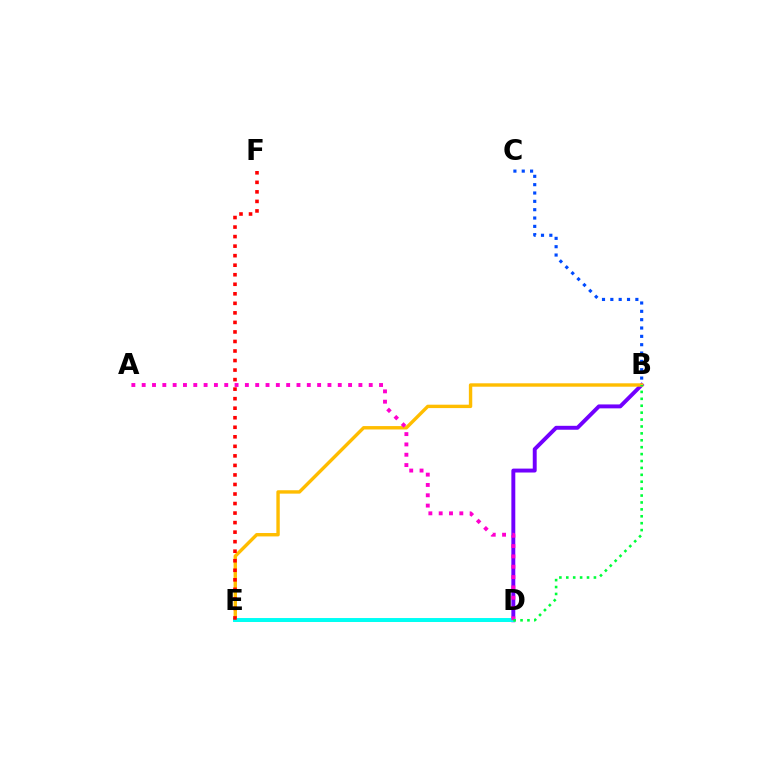{('B', 'D'): [{'color': '#7200ff', 'line_style': 'solid', 'thickness': 2.82}, {'color': '#00ff39', 'line_style': 'dotted', 'thickness': 1.88}], ('B', 'C'): [{'color': '#004bff', 'line_style': 'dotted', 'thickness': 2.27}], ('B', 'E'): [{'color': '#ffbd00', 'line_style': 'solid', 'thickness': 2.44}], ('D', 'E'): [{'color': '#84ff00', 'line_style': 'solid', 'thickness': 2.12}, {'color': '#00fff6', 'line_style': 'solid', 'thickness': 2.84}], ('A', 'D'): [{'color': '#ff00cf', 'line_style': 'dotted', 'thickness': 2.8}], ('E', 'F'): [{'color': '#ff0000', 'line_style': 'dotted', 'thickness': 2.59}]}